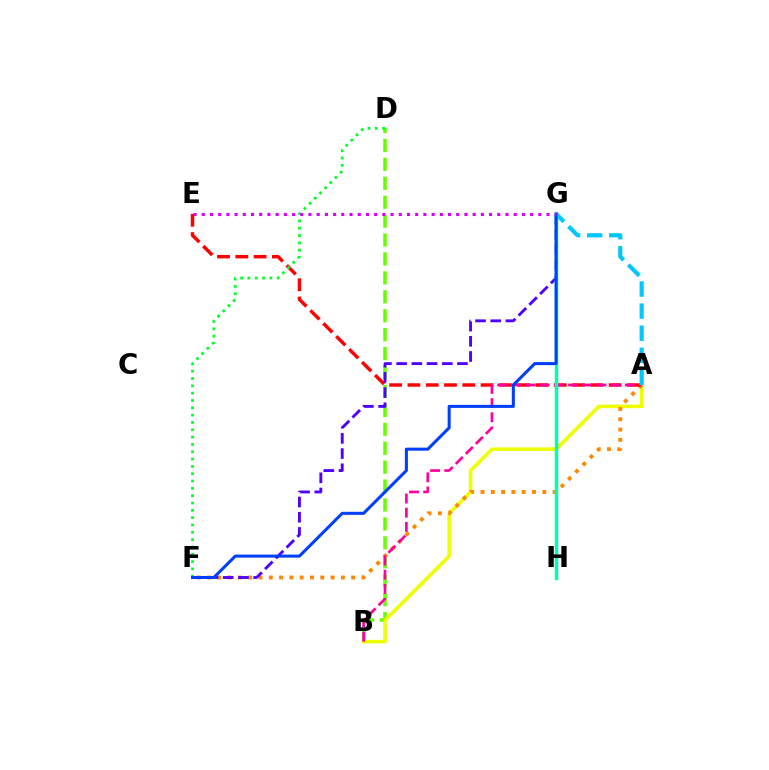{('B', 'D'): [{'color': '#66ff00', 'line_style': 'dashed', 'thickness': 2.57}], ('A', 'B'): [{'color': '#eeff00', 'line_style': 'solid', 'thickness': 2.56}, {'color': '#ff00a0', 'line_style': 'dashed', 'thickness': 1.93}], ('A', 'F'): [{'color': '#ff8800', 'line_style': 'dotted', 'thickness': 2.8}], ('A', 'E'): [{'color': '#ff0000', 'line_style': 'dashed', 'thickness': 2.48}], ('F', 'G'): [{'color': '#4f00ff', 'line_style': 'dashed', 'thickness': 2.07}, {'color': '#003fff', 'line_style': 'solid', 'thickness': 2.19}], ('A', 'G'): [{'color': '#00c7ff', 'line_style': 'dashed', 'thickness': 3.0}], ('D', 'F'): [{'color': '#00ff27', 'line_style': 'dotted', 'thickness': 1.99}], ('G', 'H'): [{'color': '#00ffaf', 'line_style': 'solid', 'thickness': 2.49}], ('E', 'G'): [{'color': '#d600ff', 'line_style': 'dotted', 'thickness': 2.23}]}